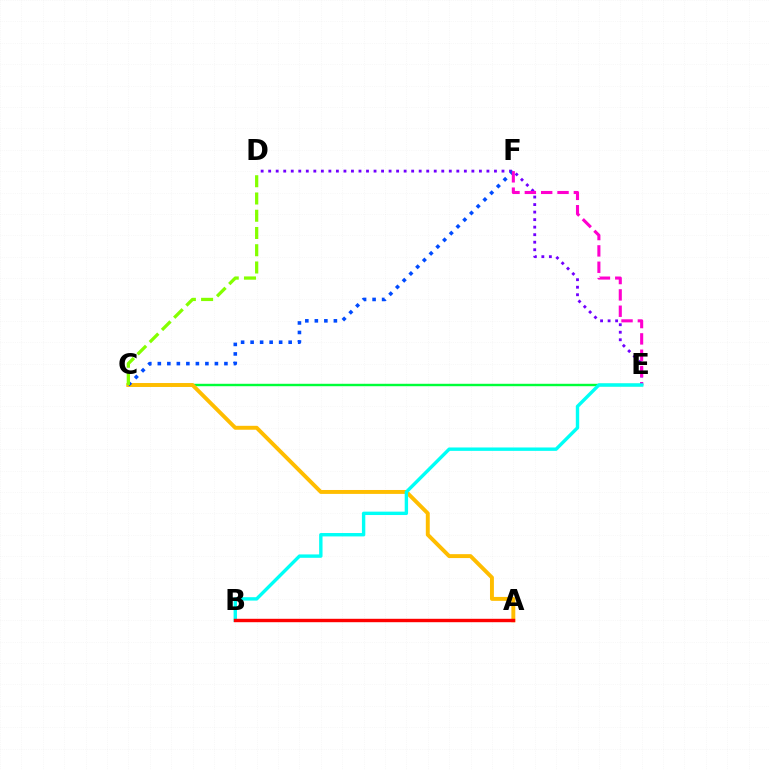{('C', 'E'): [{'color': '#00ff39', 'line_style': 'solid', 'thickness': 1.74}], ('A', 'C'): [{'color': '#ffbd00', 'line_style': 'solid', 'thickness': 2.82}], ('D', 'E'): [{'color': '#7200ff', 'line_style': 'dotted', 'thickness': 2.04}], ('C', 'F'): [{'color': '#004bff', 'line_style': 'dotted', 'thickness': 2.59}], ('E', 'F'): [{'color': '#ff00cf', 'line_style': 'dashed', 'thickness': 2.22}], ('C', 'D'): [{'color': '#84ff00', 'line_style': 'dashed', 'thickness': 2.34}], ('B', 'E'): [{'color': '#00fff6', 'line_style': 'solid', 'thickness': 2.44}], ('A', 'B'): [{'color': '#ff0000', 'line_style': 'solid', 'thickness': 2.45}]}